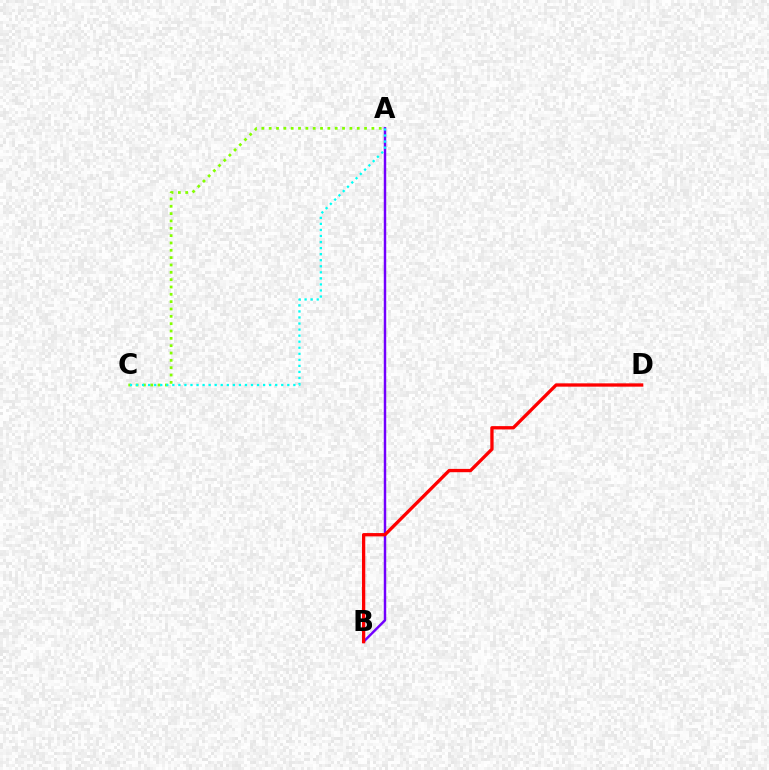{('A', 'B'): [{'color': '#7200ff', 'line_style': 'solid', 'thickness': 1.77}], ('A', 'C'): [{'color': '#84ff00', 'line_style': 'dotted', 'thickness': 1.99}, {'color': '#00fff6', 'line_style': 'dotted', 'thickness': 1.64}], ('B', 'D'): [{'color': '#ff0000', 'line_style': 'solid', 'thickness': 2.38}]}